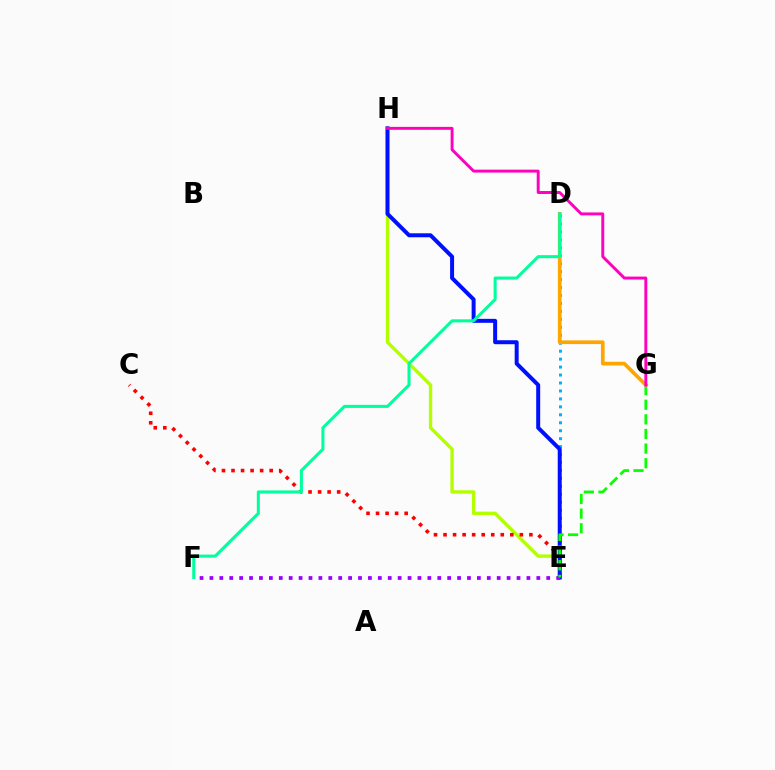{('E', 'H'): [{'color': '#b3ff00', 'line_style': 'solid', 'thickness': 2.42}, {'color': '#0010ff', 'line_style': 'solid', 'thickness': 2.87}], ('C', 'E'): [{'color': '#ff0000', 'line_style': 'dotted', 'thickness': 2.59}], ('D', 'E'): [{'color': '#00b5ff', 'line_style': 'dotted', 'thickness': 2.16}], ('E', 'F'): [{'color': '#9b00ff', 'line_style': 'dotted', 'thickness': 2.69}], ('E', 'G'): [{'color': '#08ff00', 'line_style': 'dashed', 'thickness': 1.99}], ('D', 'G'): [{'color': '#ffa500', 'line_style': 'solid', 'thickness': 2.67}], ('D', 'F'): [{'color': '#00ff9d', 'line_style': 'solid', 'thickness': 2.19}], ('G', 'H'): [{'color': '#ff00bd', 'line_style': 'solid', 'thickness': 2.11}]}